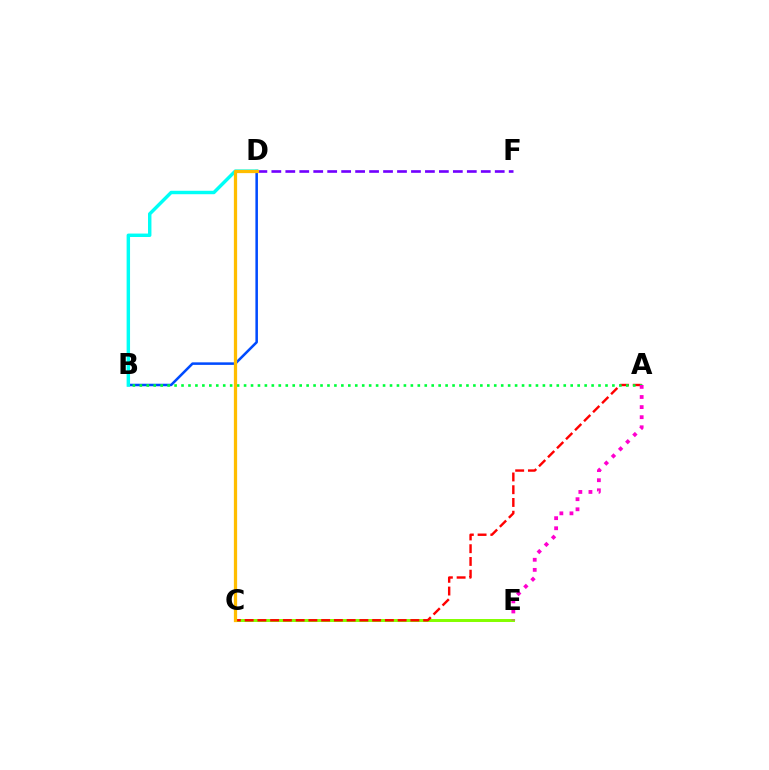{('B', 'D'): [{'color': '#004bff', 'line_style': 'solid', 'thickness': 1.83}, {'color': '#00fff6', 'line_style': 'solid', 'thickness': 2.47}], ('C', 'E'): [{'color': '#84ff00', 'line_style': 'solid', 'thickness': 2.14}], ('D', 'F'): [{'color': '#7200ff', 'line_style': 'dashed', 'thickness': 1.9}], ('A', 'C'): [{'color': '#ff0000', 'line_style': 'dashed', 'thickness': 1.73}], ('A', 'B'): [{'color': '#00ff39', 'line_style': 'dotted', 'thickness': 1.89}], ('A', 'E'): [{'color': '#ff00cf', 'line_style': 'dotted', 'thickness': 2.74}], ('C', 'D'): [{'color': '#ffbd00', 'line_style': 'solid', 'thickness': 2.34}]}